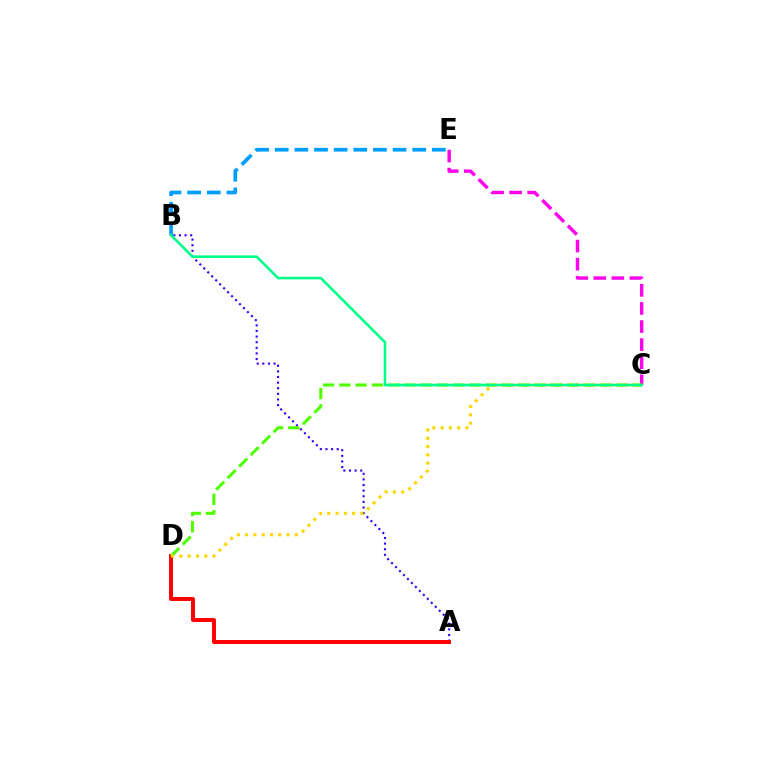{('A', 'B'): [{'color': '#3700ff', 'line_style': 'dotted', 'thickness': 1.53}], ('B', 'E'): [{'color': '#009eff', 'line_style': 'dashed', 'thickness': 2.67}], ('C', 'E'): [{'color': '#ff00ed', 'line_style': 'dashed', 'thickness': 2.46}], ('A', 'D'): [{'color': '#ff0000', 'line_style': 'solid', 'thickness': 2.85}], ('C', 'D'): [{'color': '#4fff00', 'line_style': 'dashed', 'thickness': 2.21}, {'color': '#ffd500', 'line_style': 'dotted', 'thickness': 2.25}], ('B', 'C'): [{'color': '#00ff86', 'line_style': 'solid', 'thickness': 1.86}]}